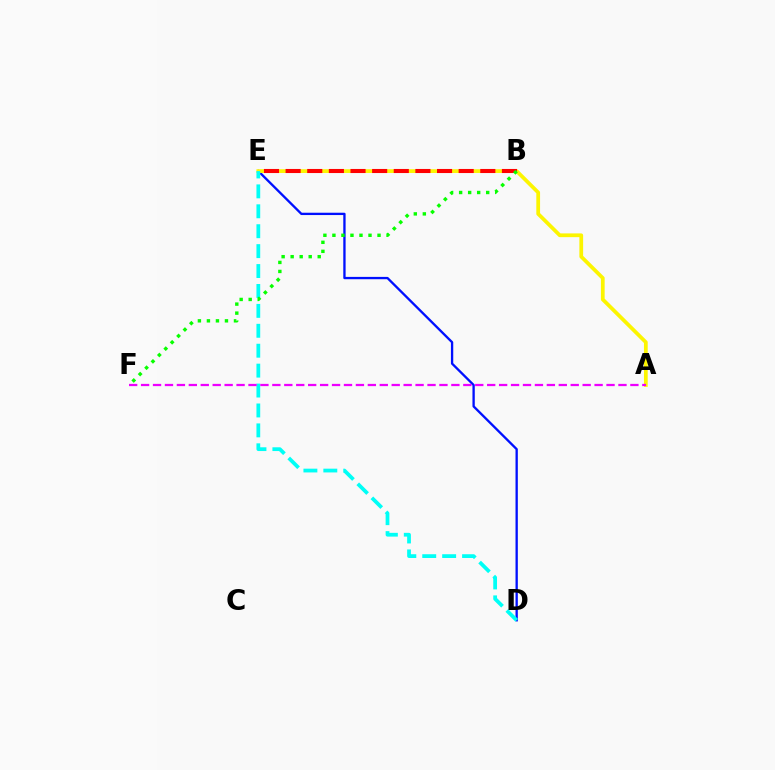{('D', 'E'): [{'color': '#0010ff', 'line_style': 'solid', 'thickness': 1.67}, {'color': '#00fff6', 'line_style': 'dashed', 'thickness': 2.71}], ('A', 'E'): [{'color': '#fcf500', 'line_style': 'solid', 'thickness': 2.7}], ('B', 'E'): [{'color': '#ff0000', 'line_style': 'dashed', 'thickness': 2.94}], ('B', 'F'): [{'color': '#08ff00', 'line_style': 'dotted', 'thickness': 2.45}], ('A', 'F'): [{'color': '#ee00ff', 'line_style': 'dashed', 'thickness': 1.62}]}